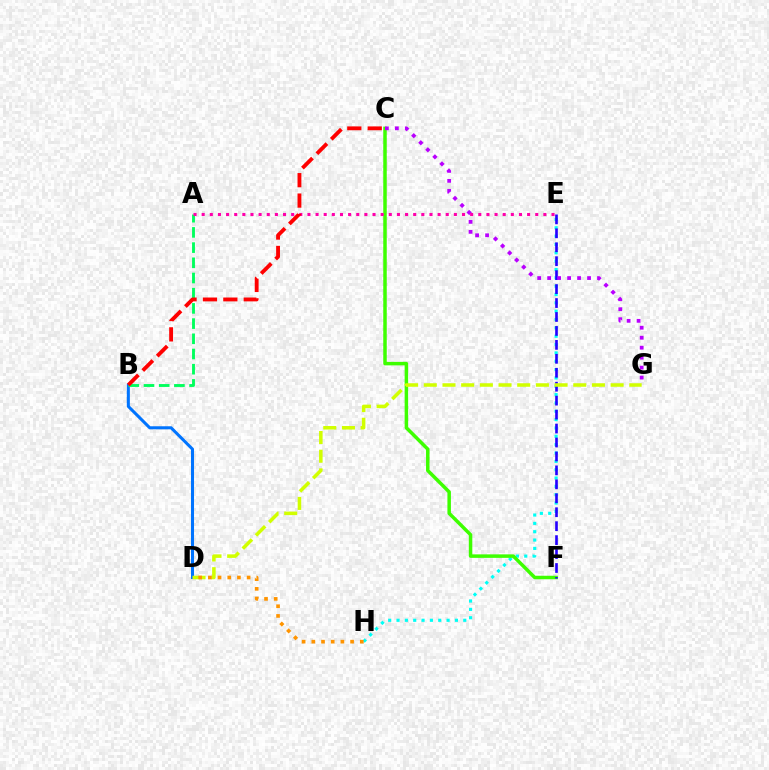{('E', 'H'): [{'color': '#00fff6', 'line_style': 'dotted', 'thickness': 2.27}], ('C', 'F'): [{'color': '#3dff00', 'line_style': 'solid', 'thickness': 2.52}], ('B', 'D'): [{'color': '#0074ff', 'line_style': 'solid', 'thickness': 2.19}], ('E', 'F'): [{'color': '#2500ff', 'line_style': 'dashed', 'thickness': 1.89}], ('D', 'G'): [{'color': '#d1ff00', 'line_style': 'dashed', 'thickness': 2.54}], ('C', 'G'): [{'color': '#b900ff', 'line_style': 'dotted', 'thickness': 2.71}], ('A', 'B'): [{'color': '#00ff5c', 'line_style': 'dashed', 'thickness': 2.06}], ('D', 'H'): [{'color': '#ff9400', 'line_style': 'dotted', 'thickness': 2.63}], ('A', 'E'): [{'color': '#ff00ac', 'line_style': 'dotted', 'thickness': 2.21}], ('B', 'C'): [{'color': '#ff0000', 'line_style': 'dashed', 'thickness': 2.77}]}